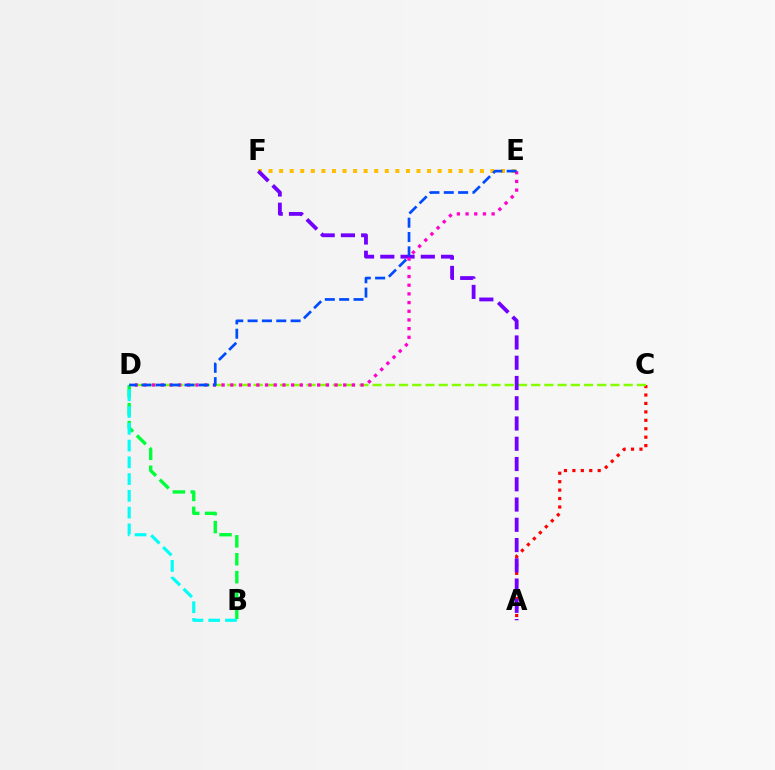{('E', 'F'): [{'color': '#ffbd00', 'line_style': 'dotted', 'thickness': 2.87}], ('A', 'C'): [{'color': '#ff0000', 'line_style': 'dotted', 'thickness': 2.29}], ('B', 'D'): [{'color': '#00ff39', 'line_style': 'dashed', 'thickness': 2.43}, {'color': '#00fff6', 'line_style': 'dashed', 'thickness': 2.28}], ('C', 'D'): [{'color': '#84ff00', 'line_style': 'dashed', 'thickness': 1.8}], ('A', 'F'): [{'color': '#7200ff', 'line_style': 'dashed', 'thickness': 2.75}], ('D', 'E'): [{'color': '#ff00cf', 'line_style': 'dotted', 'thickness': 2.36}, {'color': '#004bff', 'line_style': 'dashed', 'thickness': 1.95}]}